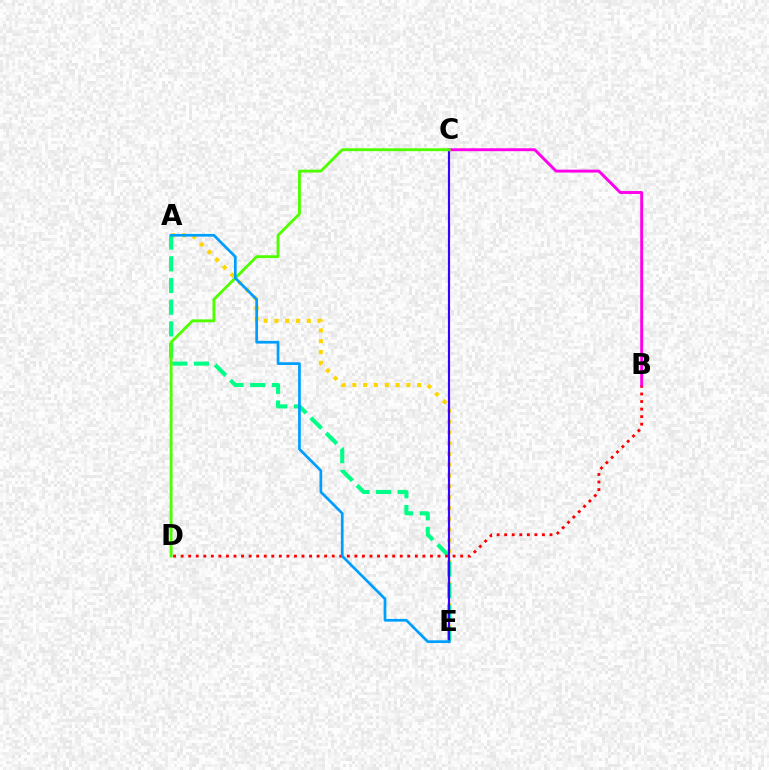{('A', 'E'): [{'color': '#ffd500', 'line_style': 'dotted', 'thickness': 2.93}, {'color': '#00ff86', 'line_style': 'dashed', 'thickness': 2.95}, {'color': '#009eff', 'line_style': 'solid', 'thickness': 1.95}], ('C', 'E'): [{'color': '#3700ff', 'line_style': 'solid', 'thickness': 1.56}], ('B', 'D'): [{'color': '#ff0000', 'line_style': 'dotted', 'thickness': 2.05}], ('B', 'C'): [{'color': '#ff00ed', 'line_style': 'solid', 'thickness': 2.09}], ('C', 'D'): [{'color': '#4fff00', 'line_style': 'solid', 'thickness': 2.05}]}